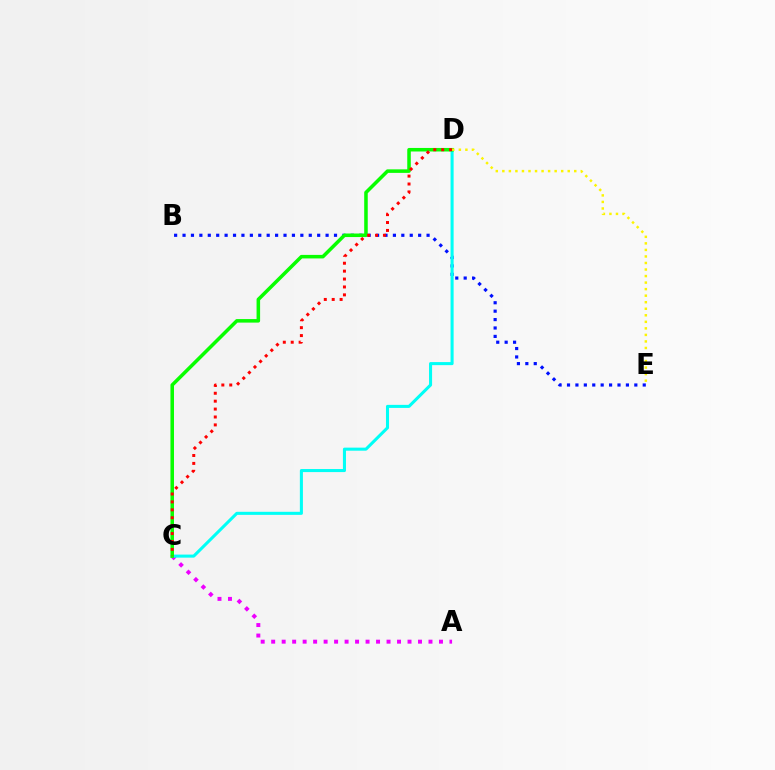{('B', 'E'): [{'color': '#0010ff', 'line_style': 'dotted', 'thickness': 2.29}], ('A', 'C'): [{'color': '#ee00ff', 'line_style': 'dotted', 'thickness': 2.85}], ('C', 'D'): [{'color': '#00fff6', 'line_style': 'solid', 'thickness': 2.2}, {'color': '#08ff00', 'line_style': 'solid', 'thickness': 2.55}, {'color': '#ff0000', 'line_style': 'dotted', 'thickness': 2.15}], ('D', 'E'): [{'color': '#fcf500', 'line_style': 'dotted', 'thickness': 1.78}]}